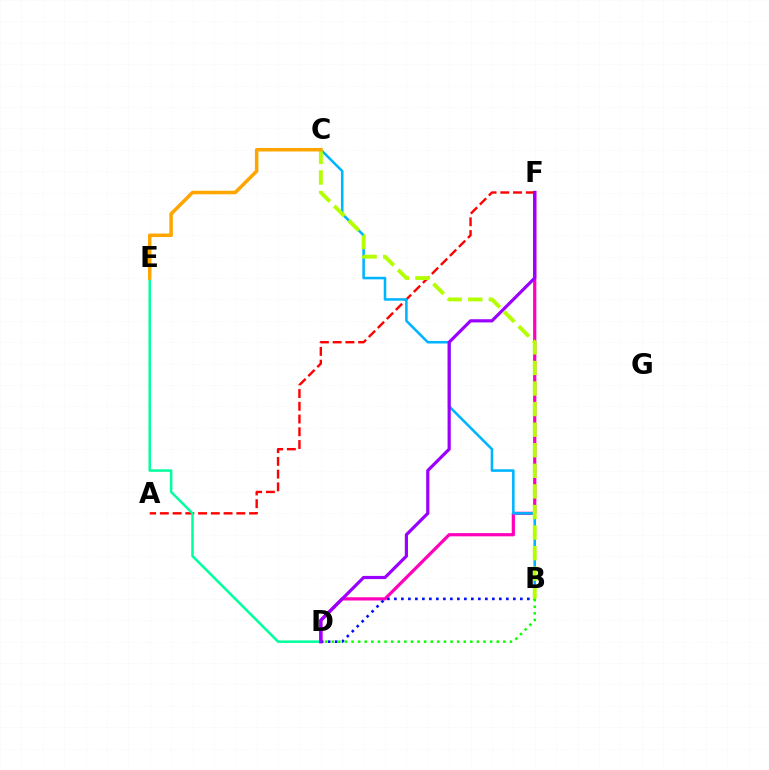{('D', 'F'): [{'color': '#ff00bd', 'line_style': 'solid', 'thickness': 2.31}, {'color': '#9b00ff', 'line_style': 'solid', 'thickness': 2.3}], ('A', 'F'): [{'color': '#ff0000', 'line_style': 'dashed', 'thickness': 1.73}], ('B', 'C'): [{'color': '#00b5ff', 'line_style': 'solid', 'thickness': 1.85}, {'color': '#b3ff00', 'line_style': 'dashed', 'thickness': 2.8}], ('B', 'D'): [{'color': '#0010ff', 'line_style': 'dotted', 'thickness': 1.9}, {'color': '#08ff00', 'line_style': 'dotted', 'thickness': 1.79}], ('D', 'E'): [{'color': '#00ff9d', 'line_style': 'solid', 'thickness': 1.8}], ('C', 'E'): [{'color': '#ffa500', 'line_style': 'solid', 'thickness': 2.53}]}